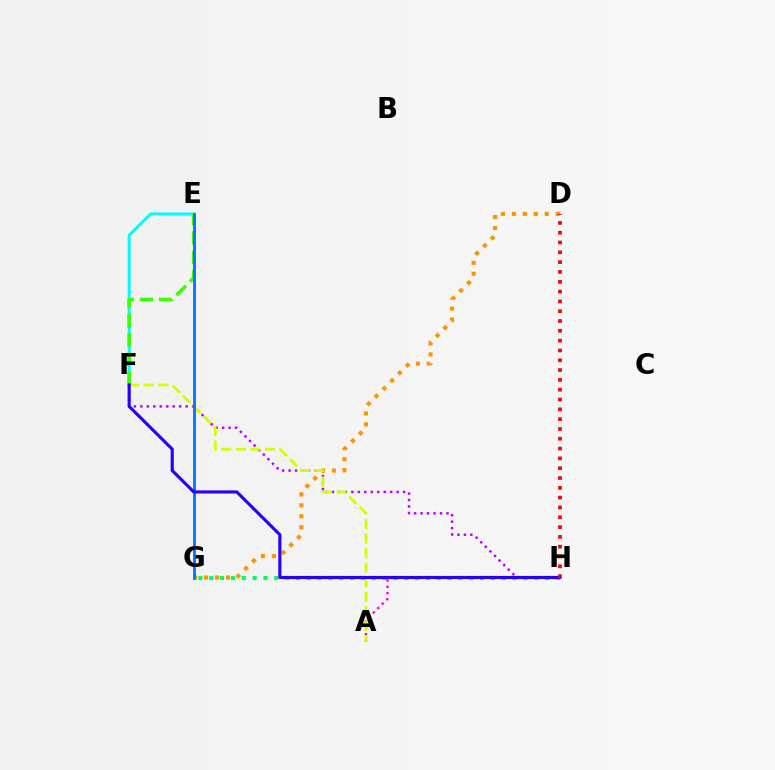{('A', 'H'): [{'color': '#ff00ac', 'line_style': 'dotted', 'thickness': 1.7}], ('D', 'G'): [{'color': '#ff9400', 'line_style': 'dotted', 'thickness': 2.97}], ('F', 'H'): [{'color': '#b900ff', 'line_style': 'dotted', 'thickness': 1.76}, {'color': '#2500ff', 'line_style': 'solid', 'thickness': 2.26}], ('E', 'F'): [{'color': '#00fff6', 'line_style': 'solid', 'thickness': 2.14}, {'color': '#3dff00', 'line_style': 'dashed', 'thickness': 2.61}], ('A', 'F'): [{'color': '#d1ff00', 'line_style': 'dashed', 'thickness': 1.98}], ('G', 'H'): [{'color': '#00ff5c', 'line_style': 'dotted', 'thickness': 2.94}], ('E', 'G'): [{'color': '#0074ff', 'line_style': 'solid', 'thickness': 2.01}], ('D', 'H'): [{'color': '#ff0000', 'line_style': 'dotted', 'thickness': 2.67}]}